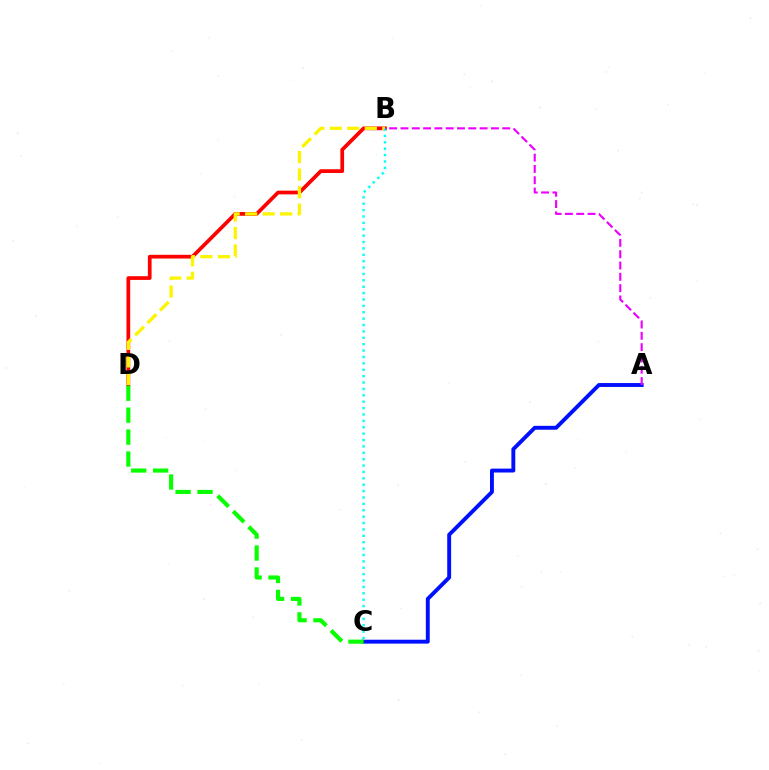{('B', 'D'): [{'color': '#ff0000', 'line_style': 'solid', 'thickness': 2.68}, {'color': '#fcf500', 'line_style': 'dashed', 'thickness': 2.38}], ('A', 'C'): [{'color': '#0010ff', 'line_style': 'solid', 'thickness': 2.81}], ('B', 'C'): [{'color': '#00fff6', 'line_style': 'dotted', 'thickness': 1.74}], ('C', 'D'): [{'color': '#08ff00', 'line_style': 'dashed', 'thickness': 2.98}], ('A', 'B'): [{'color': '#ee00ff', 'line_style': 'dashed', 'thickness': 1.54}]}